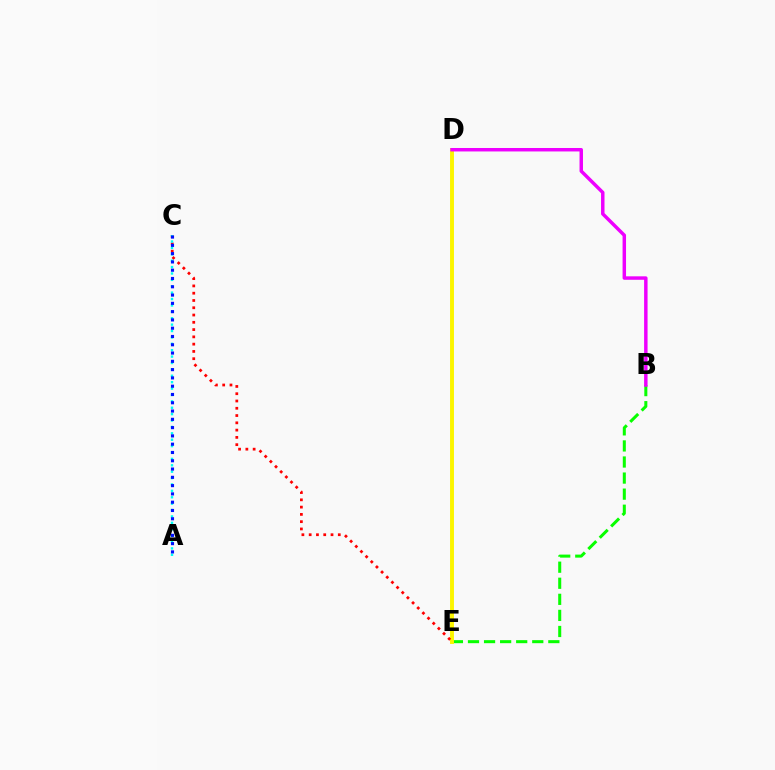{('B', 'E'): [{'color': '#08ff00', 'line_style': 'dashed', 'thickness': 2.18}], ('D', 'E'): [{'color': '#fcf500', 'line_style': 'solid', 'thickness': 2.82}], ('C', 'E'): [{'color': '#ff0000', 'line_style': 'dotted', 'thickness': 1.98}], ('A', 'C'): [{'color': '#00fff6', 'line_style': 'dotted', 'thickness': 1.74}, {'color': '#0010ff', 'line_style': 'dotted', 'thickness': 2.25}], ('B', 'D'): [{'color': '#ee00ff', 'line_style': 'solid', 'thickness': 2.49}]}